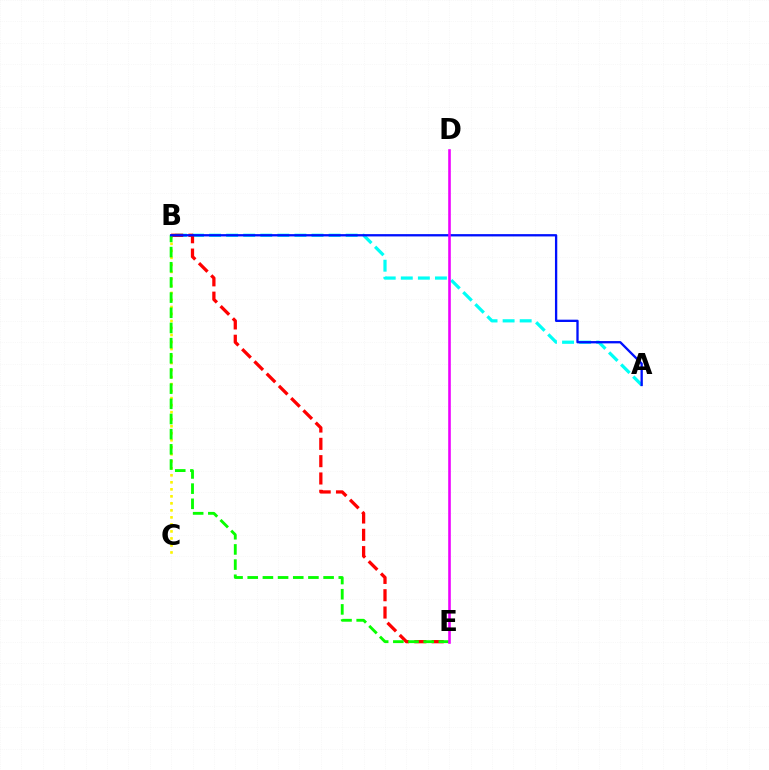{('A', 'B'): [{'color': '#00fff6', 'line_style': 'dashed', 'thickness': 2.32}, {'color': '#0010ff', 'line_style': 'solid', 'thickness': 1.66}], ('B', 'C'): [{'color': '#fcf500', 'line_style': 'dotted', 'thickness': 1.91}], ('B', 'E'): [{'color': '#ff0000', 'line_style': 'dashed', 'thickness': 2.35}, {'color': '#08ff00', 'line_style': 'dashed', 'thickness': 2.06}], ('D', 'E'): [{'color': '#ee00ff', 'line_style': 'solid', 'thickness': 1.87}]}